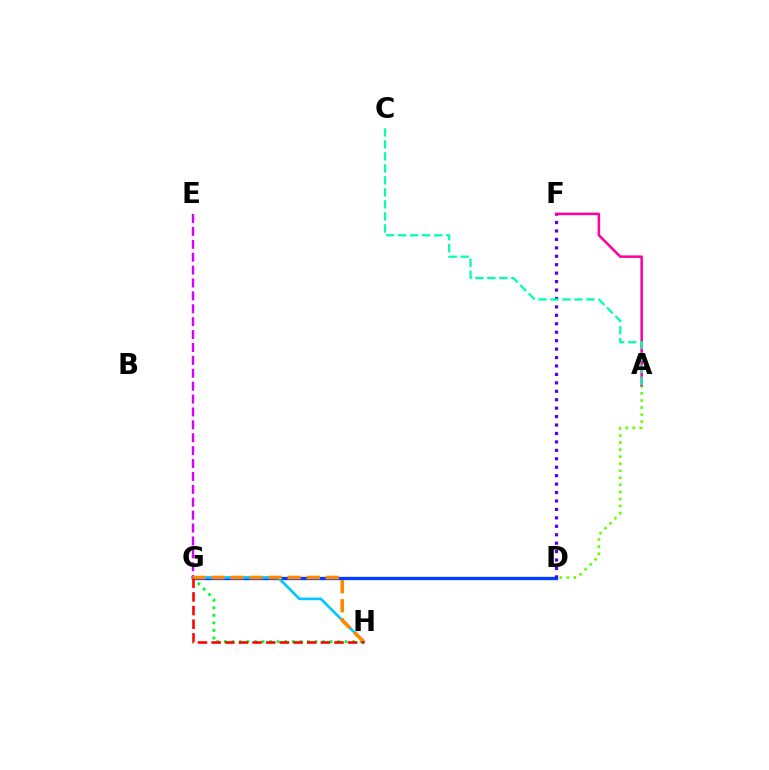{('D', 'G'): [{'color': '#eeff00', 'line_style': 'dotted', 'thickness': 1.99}, {'color': '#003fff', 'line_style': 'solid', 'thickness': 2.39}], ('A', 'D'): [{'color': '#66ff00', 'line_style': 'dotted', 'thickness': 1.92}], ('D', 'F'): [{'color': '#4f00ff', 'line_style': 'dotted', 'thickness': 2.29}], ('G', 'H'): [{'color': '#00c7ff', 'line_style': 'solid', 'thickness': 1.91}, {'color': '#00ff27', 'line_style': 'dotted', 'thickness': 2.05}, {'color': '#ff8800', 'line_style': 'dashed', 'thickness': 2.59}, {'color': '#ff0000', 'line_style': 'dashed', 'thickness': 1.85}], ('E', 'G'): [{'color': '#d600ff', 'line_style': 'dashed', 'thickness': 1.75}], ('A', 'F'): [{'color': '#ff00a0', 'line_style': 'solid', 'thickness': 1.83}], ('A', 'C'): [{'color': '#00ffaf', 'line_style': 'dashed', 'thickness': 1.63}]}